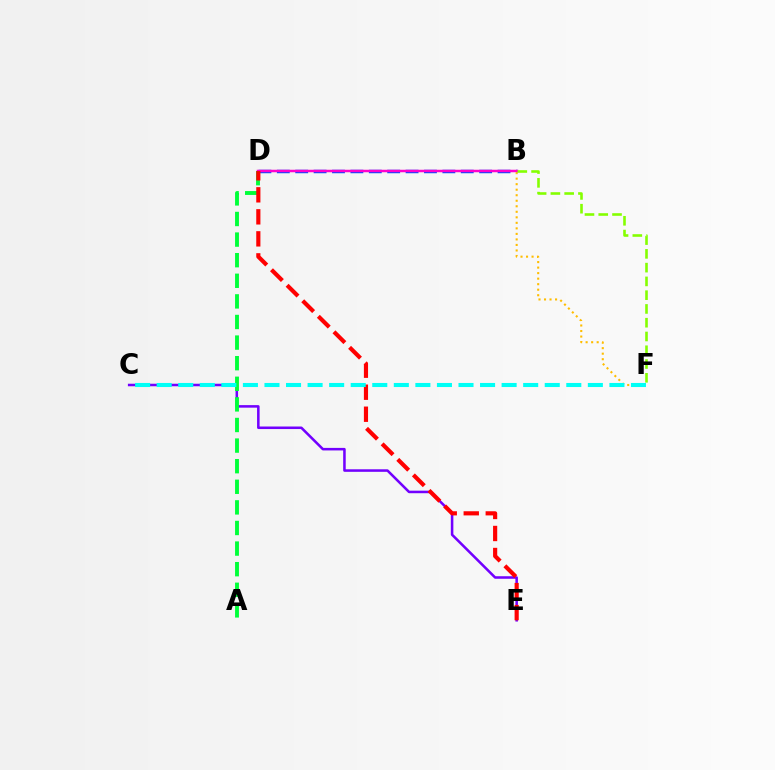{('C', 'E'): [{'color': '#7200ff', 'line_style': 'solid', 'thickness': 1.83}], ('B', 'D'): [{'color': '#004bff', 'line_style': 'dashed', 'thickness': 2.5}, {'color': '#ff00cf', 'line_style': 'solid', 'thickness': 1.79}], ('A', 'D'): [{'color': '#00ff39', 'line_style': 'dashed', 'thickness': 2.8}], ('B', 'F'): [{'color': '#ffbd00', 'line_style': 'dotted', 'thickness': 1.5}, {'color': '#84ff00', 'line_style': 'dashed', 'thickness': 1.87}], ('D', 'E'): [{'color': '#ff0000', 'line_style': 'dashed', 'thickness': 2.99}], ('C', 'F'): [{'color': '#00fff6', 'line_style': 'dashed', 'thickness': 2.93}]}